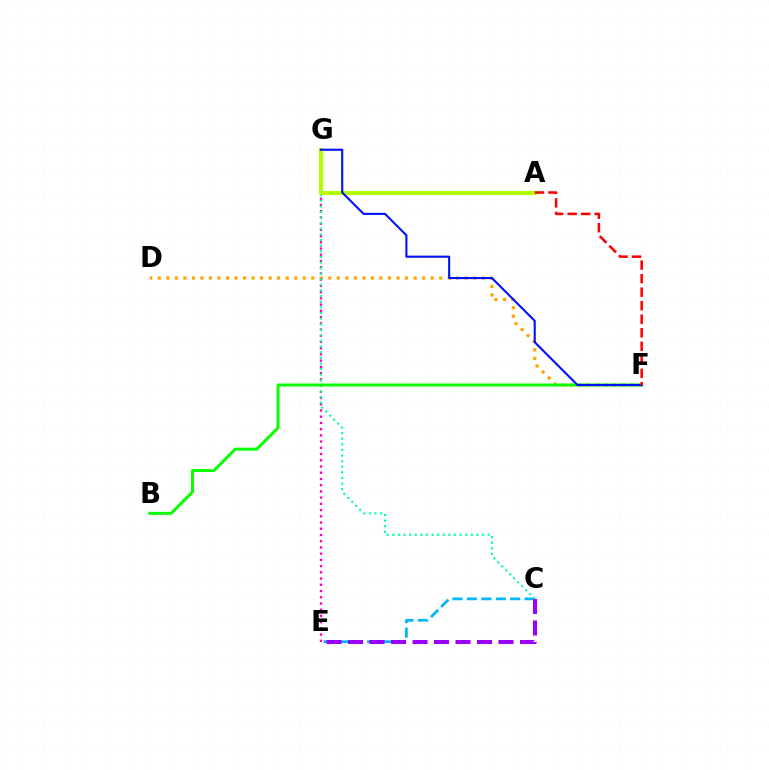{('C', 'E'): [{'color': '#00b5ff', 'line_style': 'dashed', 'thickness': 1.96}, {'color': '#9b00ff', 'line_style': 'dashed', 'thickness': 2.92}], ('D', 'F'): [{'color': '#ffa500', 'line_style': 'dotted', 'thickness': 2.32}], ('E', 'G'): [{'color': '#ff00bd', 'line_style': 'dotted', 'thickness': 1.69}], ('C', 'G'): [{'color': '#00ff9d', 'line_style': 'dotted', 'thickness': 1.52}], ('A', 'G'): [{'color': '#b3ff00', 'line_style': 'solid', 'thickness': 2.92}], ('B', 'F'): [{'color': '#08ff00', 'line_style': 'solid', 'thickness': 2.15}], ('F', 'G'): [{'color': '#0010ff', 'line_style': 'solid', 'thickness': 1.51}], ('A', 'F'): [{'color': '#ff0000', 'line_style': 'dashed', 'thickness': 1.84}]}